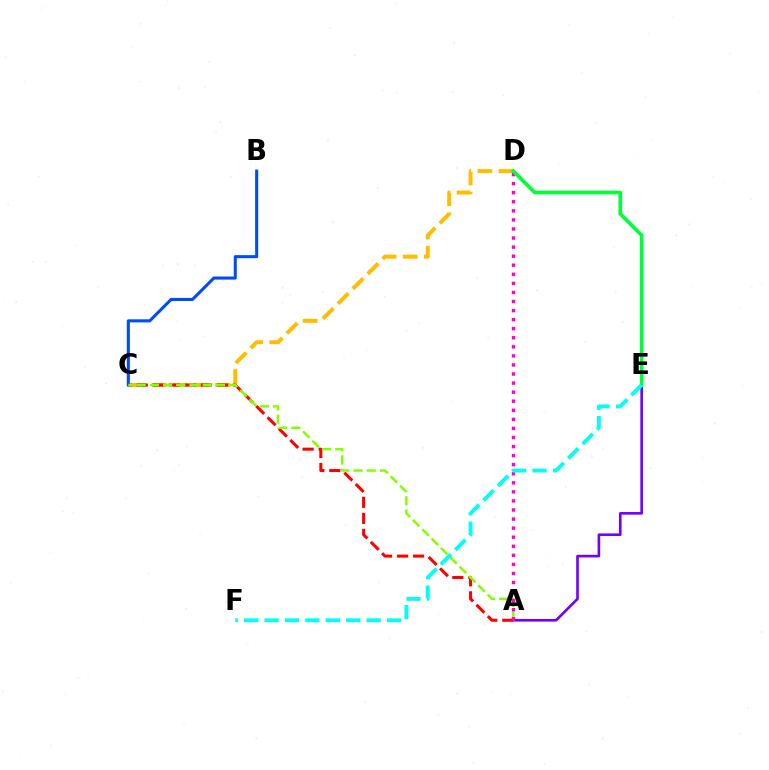{('A', 'E'): [{'color': '#7200ff', 'line_style': 'solid', 'thickness': 1.89}], ('C', 'D'): [{'color': '#ffbd00', 'line_style': 'dashed', 'thickness': 2.87}], ('B', 'C'): [{'color': '#004bff', 'line_style': 'solid', 'thickness': 2.21}], ('A', 'C'): [{'color': '#ff0000', 'line_style': 'dashed', 'thickness': 2.18}, {'color': '#84ff00', 'line_style': 'dashed', 'thickness': 1.79}], ('A', 'D'): [{'color': '#ff00cf', 'line_style': 'dotted', 'thickness': 2.46}], ('D', 'E'): [{'color': '#00ff39', 'line_style': 'solid', 'thickness': 2.64}], ('E', 'F'): [{'color': '#00fff6', 'line_style': 'dashed', 'thickness': 2.77}]}